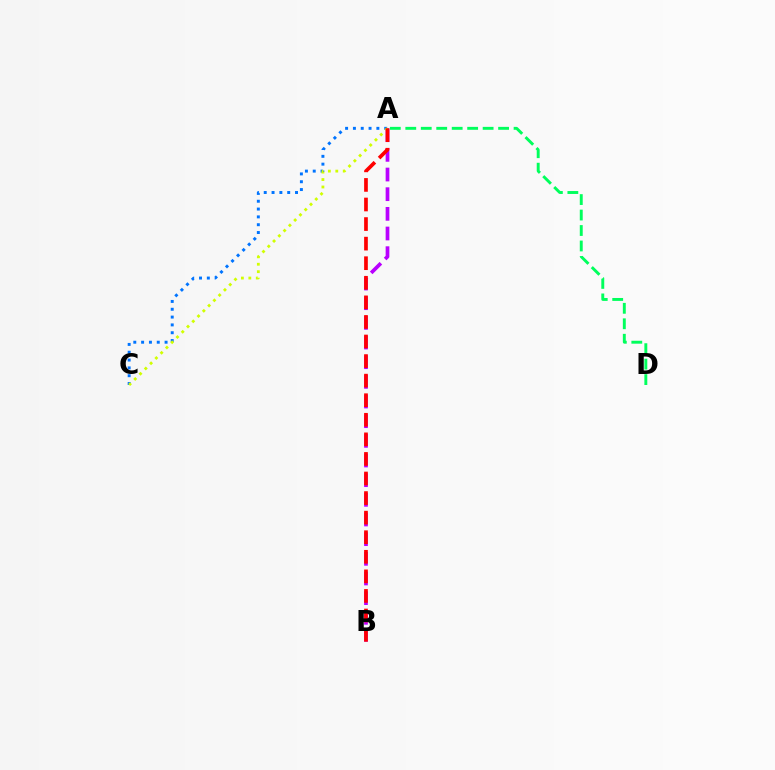{('A', 'C'): [{'color': '#0074ff', 'line_style': 'dotted', 'thickness': 2.12}, {'color': '#d1ff00', 'line_style': 'dotted', 'thickness': 2.02}], ('A', 'B'): [{'color': '#b900ff', 'line_style': 'dashed', 'thickness': 2.67}, {'color': '#ff0000', 'line_style': 'dashed', 'thickness': 2.66}], ('A', 'D'): [{'color': '#00ff5c', 'line_style': 'dashed', 'thickness': 2.1}]}